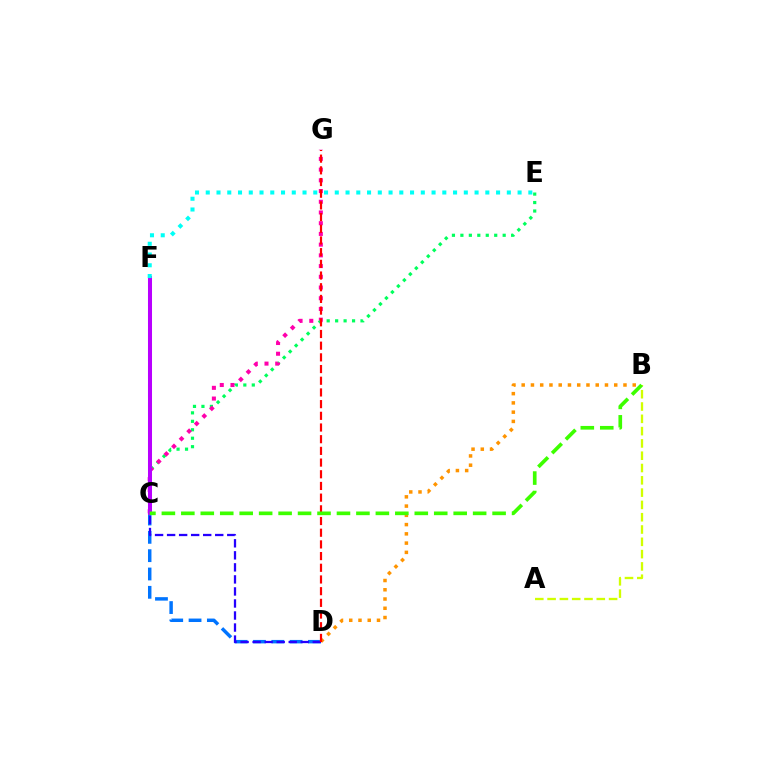{('D', 'F'): [{'color': '#0074ff', 'line_style': 'dashed', 'thickness': 2.49}, {'color': '#2500ff', 'line_style': 'dashed', 'thickness': 1.63}], ('C', 'E'): [{'color': '#00ff5c', 'line_style': 'dotted', 'thickness': 2.3}], ('B', 'D'): [{'color': '#ff9400', 'line_style': 'dotted', 'thickness': 2.51}], ('C', 'G'): [{'color': '#ff00ac', 'line_style': 'dotted', 'thickness': 2.91}], ('C', 'F'): [{'color': '#b900ff', 'line_style': 'solid', 'thickness': 2.9}], ('A', 'B'): [{'color': '#d1ff00', 'line_style': 'dashed', 'thickness': 1.67}], ('D', 'G'): [{'color': '#ff0000', 'line_style': 'dashed', 'thickness': 1.59}], ('E', 'F'): [{'color': '#00fff6', 'line_style': 'dotted', 'thickness': 2.92}], ('B', 'C'): [{'color': '#3dff00', 'line_style': 'dashed', 'thickness': 2.64}]}